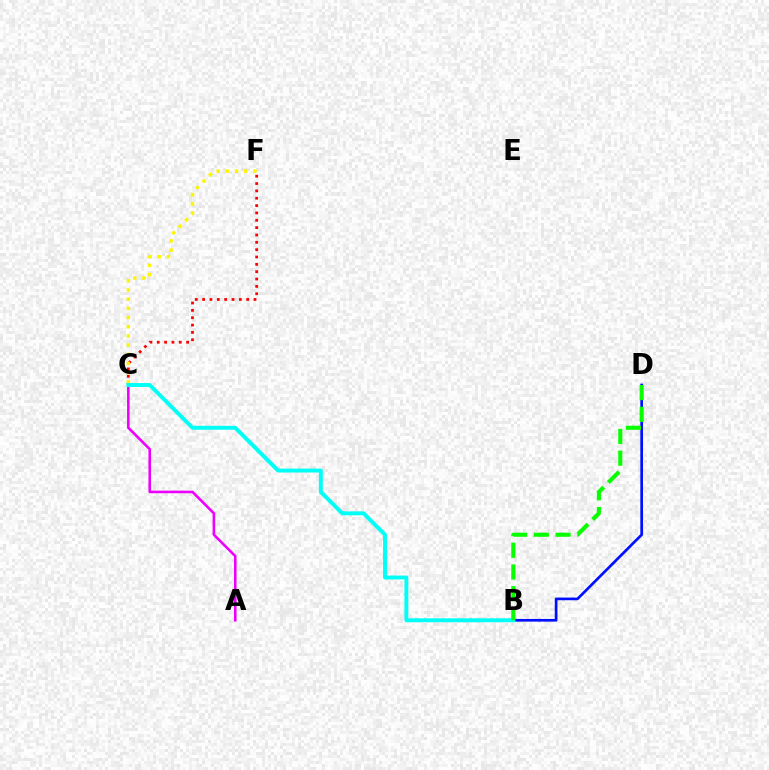{('C', 'F'): [{'color': '#ff0000', 'line_style': 'dotted', 'thickness': 2.0}, {'color': '#fcf500', 'line_style': 'dotted', 'thickness': 2.5}], ('B', 'D'): [{'color': '#0010ff', 'line_style': 'solid', 'thickness': 1.94}, {'color': '#08ff00', 'line_style': 'dashed', 'thickness': 2.95}], ('A', 'C'): [{'color': '#ee00ff', 'line_style': 'solid', 'thickness': 1.86}], ('B', 'C'): [{'color': '#00fff6', 'line_style': 'solid', 'thickness': 2.81}]}